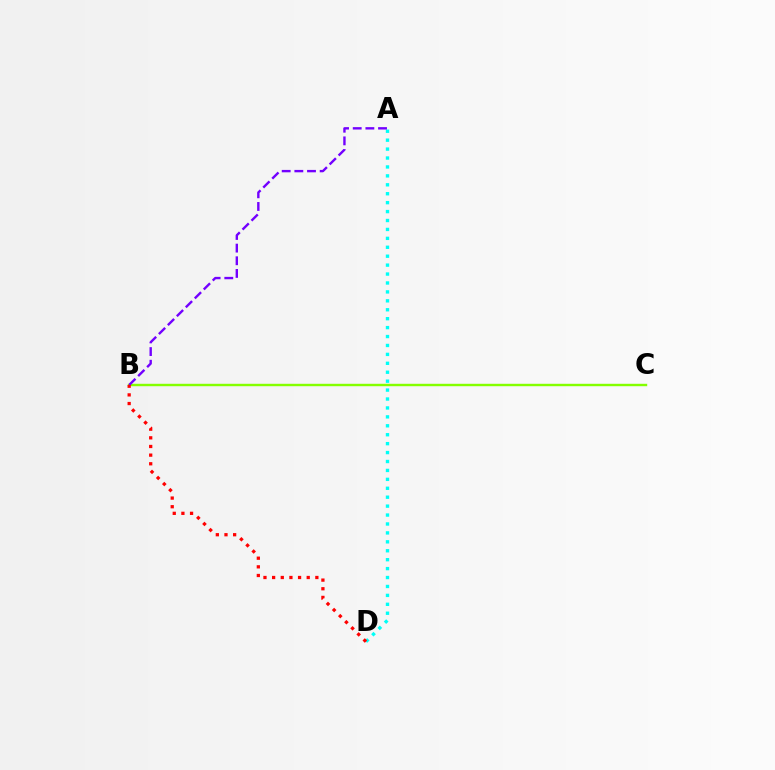{('A', 'D'): [{'color': '#00fff6', 'line_style': 'dotted', 'thickness': 2.43}], ('B', 'C'): [{'color': '#84ff00', 'line_style': 'solid', 'thickness': 1.74}], ('A', 'B'): [{'color': '#7200ff', 'line_style': 'dashed', 'thickness': 1.72}], ('B', 'D'): [{'color': '#ff0000', 'line_style': 'dotted', 'thickness': 2.35}]}